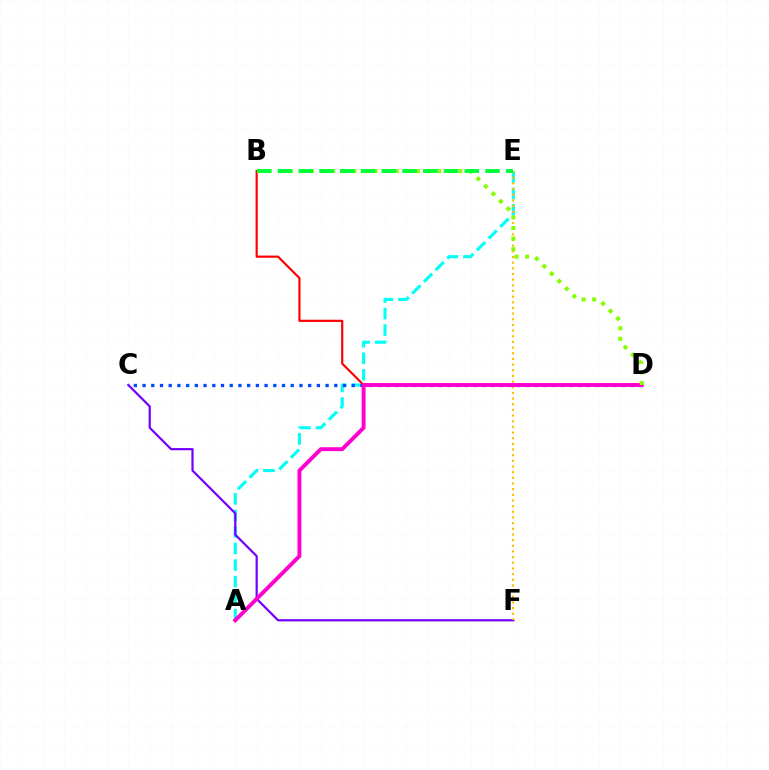{('A', 'E'): [{'color': '#00fff6', 'line_style': 'dashed', 'thickness': 2.25}], ('C', 'D'): [{'color': '#004bff', 'line_style': 'dotted', 'thickness': 2.37}], ('B', 'D'): [{'color': '#ff0000', 'line_style': 'solid', 'thickness': 1.57}, {'color': '#84ff00', 'line_style': 'dotted', 'thickness': 2.88}], ('C', 'F'): [{'color': '#7200ff', 'line_style': 'solid', 'thickness': 1.58}], ('E', 'F'): [{'color': '#ffbd00', 'line_style': 'dotted', 'thickness': 1.54}], ('A', 'D'): [{'color': '#ff00cf', 'line_style': 'solid', 'thickness': 2.81}], ('B', 'E'): [{'color': '#00ff39', 'line_style': 'dashed', 'thickness': 2.82}]}